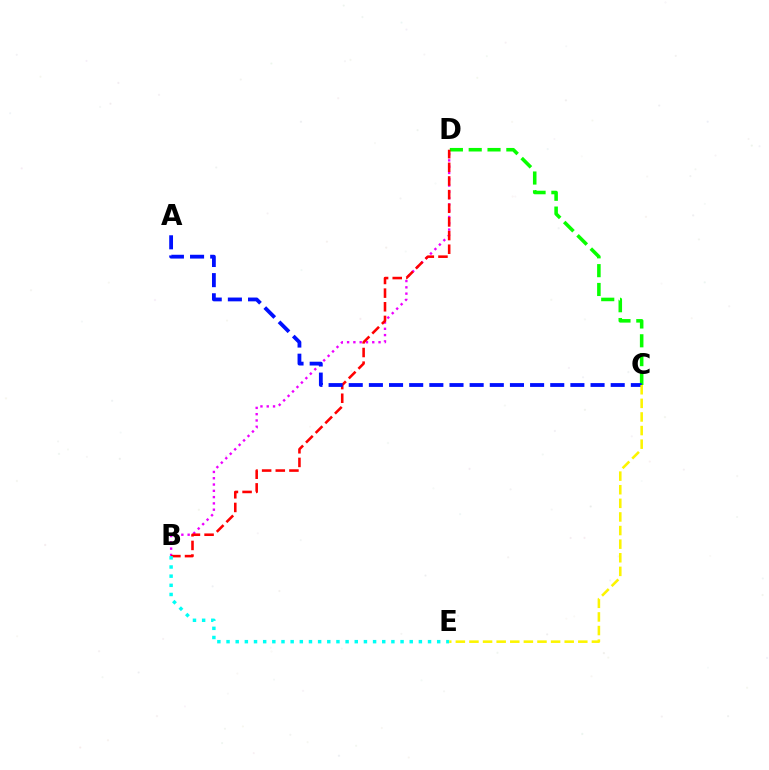{('B', 'D'): [{'color': '#ee00ff', 'line_style': 'dotted', 'thickness': 1.71}, {'color': '#ff0000', 'line_style': 'dashed', 'thickness': 1.85}], ('C', 'D'): [{'color': '#08ff00', 'line_style': 'dashed', 'thickness': 2.56}], ('B', 'E'): [{'color': '#00fff6', 'line_style': 'dotted', 'thickness': 2.49}], ('A', 'C'): [{'color': '#0010ff', 'line_style': 'dashed', 'thickness': 2.74}], ('C', 'E'): [{'color': '#fcf500', 'line_style': 'dashed', 'thickness': 1.85}]}